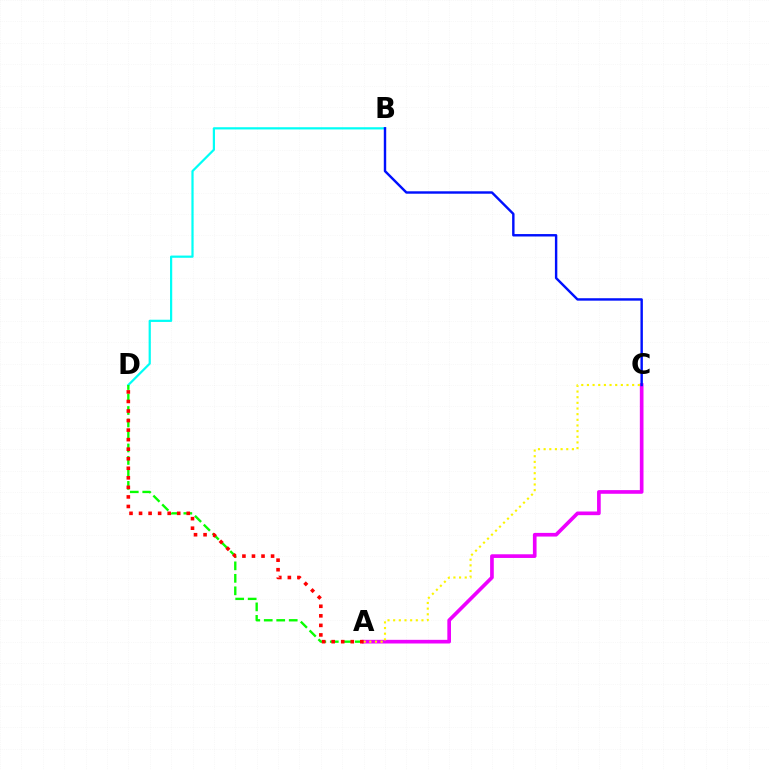{('B', 'D'): [{'color': '#00fff6', 'line_style': 'solid', 'thickness': 1.6}], ('A', 'D'): [{'color': '#08ff00', 'line_style': 'dashed', 'thickness': 1.7}, {'color': '#ff0000', 'line_style': 'dotted', 'thickness': 2.59}], ('A', 'C'): [{'color': '#ee00ff', 'line_style': 'solid', 'thickness': 2.64}, {'color': '#fcf500', 'line_style': 'dotted', 'thickness': 1.54}], ('B', 'C'): [{'color': '#0010ff', 'line_style': 'solid', 'thickness': 1.74}]}